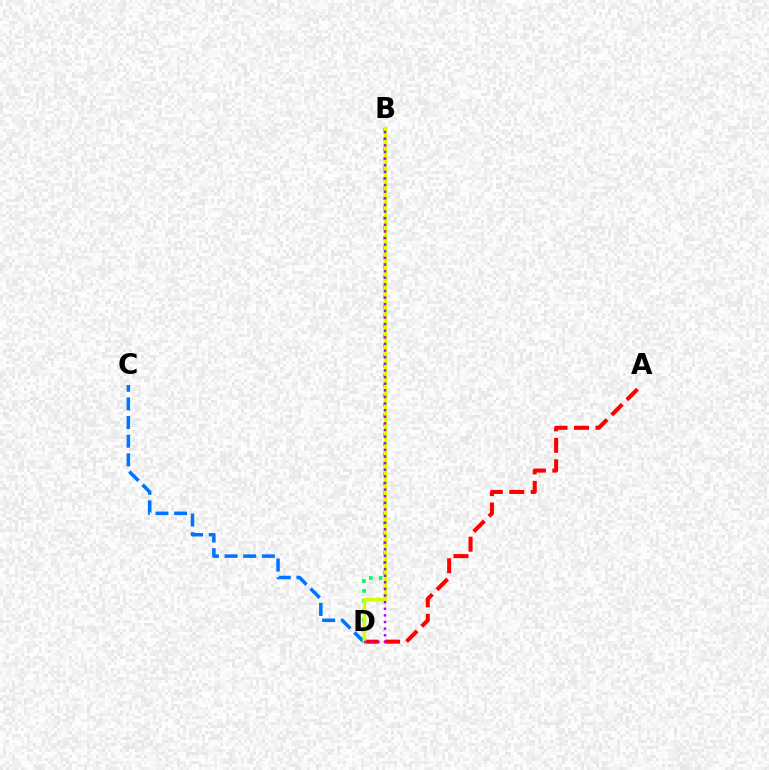{('C', 'D'): [{'color': '#0074ff', 'line_style': 'dashed', 'thickness': 2.53}], ('B', 'D'): [{'color': '#00ff5c', 'line_style': 'dotted', 'thickness': 2.68}, {'color': '#d1ff00', 'line_style': 'solid', 'thickness': 2.46}, {'color': '#b900ff', 'line_style': 'dotted', 'thickness': 1.8}], ('A', 'D'): [{'color': '#ff0000', 'line_style': 'dashed', 'thickness': 2.92}]}